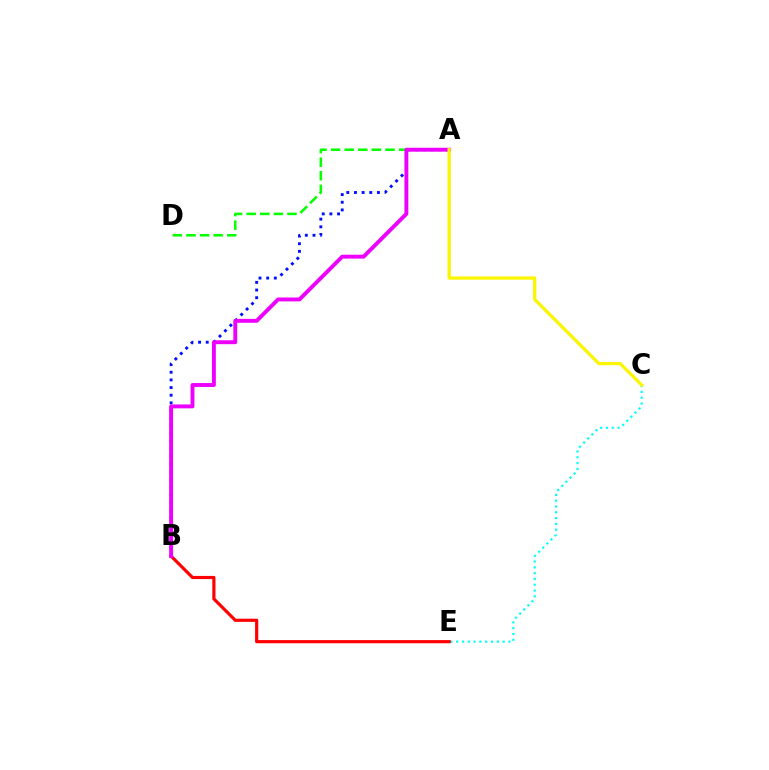{('C', 'E'): [{'color': '#00fff6', 'line_style': 'dotted', 'thickness': 1.58}], ('B', 'E'): [{'color': '#ff0000', 'line_style': 'solid', 'thickness': 2.29}], ('A', 'B'): [{'color': '#0010ff', 'line_style': 'dotted', 'thickness': 2.08}, {'color': '#ee00ff', 'line_style': 'solid', 'thickness': 2.81}], ('A', 'D'): [{'color': '#08ff00', 'line_style': 'dashed', 'thickness': 1.85}], ('A', 'C'): [{'color': '#fcf500', 'line_style': 'solid', 'thickness': 2.35}]}